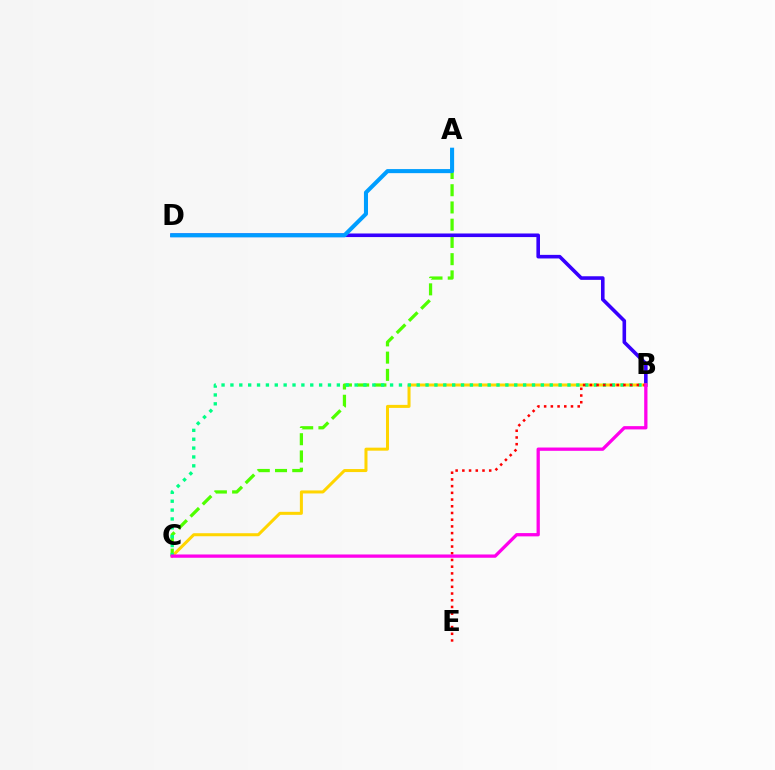{('A', 'C'): [{'color': '#4fff00', 'line_style': 'dashed', 'thickness': 2.34}], ('B', 'D'): [{'color': '#3700ff', 'line_style': 'solid', 'thickness': 2.58}], ('B', 'C'): [{'color': '#ffd500', 'line_style': 'solid', 'thickness': 2.18}, {'color': '#00ff86', 'line_style': 'dotted', 'thickness': 2.41}, {'color': '#ff00ed', 'line_style': 'solid', 'thickness': 2.36}], ('B', 'E'): [{'color': '#ff0000', 'line_style': 'dotted', 'thickness': 1.82}], ('A', 'D'): [{'color': '#009eff', 'line_style': 'solid', 'thickness': 2.93}]}